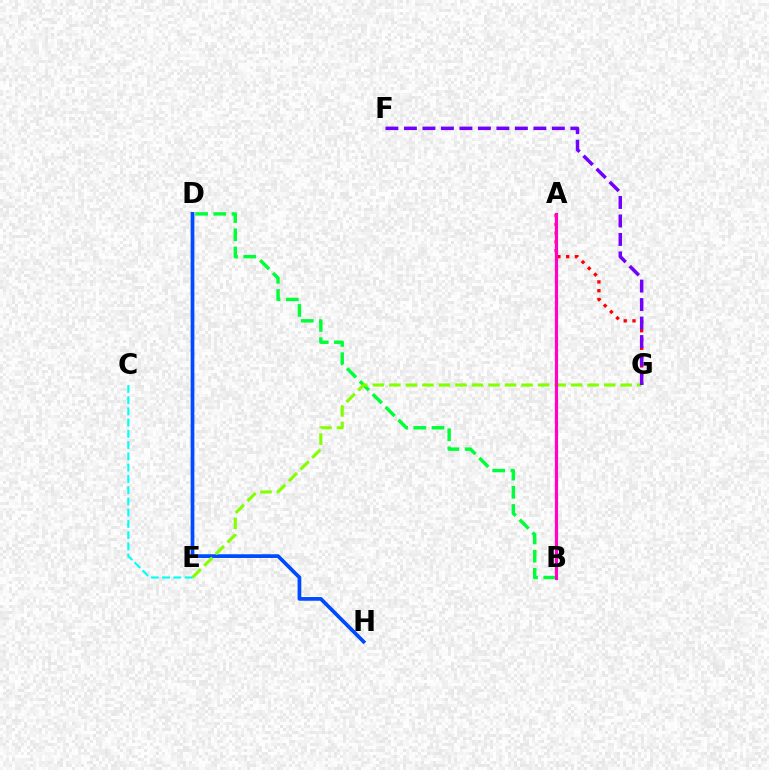{('A', 'G'): [{'color': '#ff0000', 'line_style': 'dotted', 'thickness': 2.39}], ('B', 'D'): [{'color': '#00ff39', 'line_style': 'dashed', 'thickness': 2.47}], ('A', 'B'): [{'color': '#ffbd00', 'line_style': 'dashed', 'thickness': 1.71}, {'color': '#ff00cf', 'line_style': 'solid', 'thickness': 2.27}], ('D', 'H'): [{'color': '#004bff', 'line_style': 'solid', 'thickness': 2.68}], ('E', 'G'): [{'color': '#84ff00', 'line_style': 'dashed', 'thickness': 2.24}], ('C', 'E'): [{'color': '#00fff6', 'line_style': 'dashed', 'thickness': 1.53}], ('F', 'G'): [{'color': '#7200ff', 'line_style': 'dashed', 'thickness': 2.51}]}